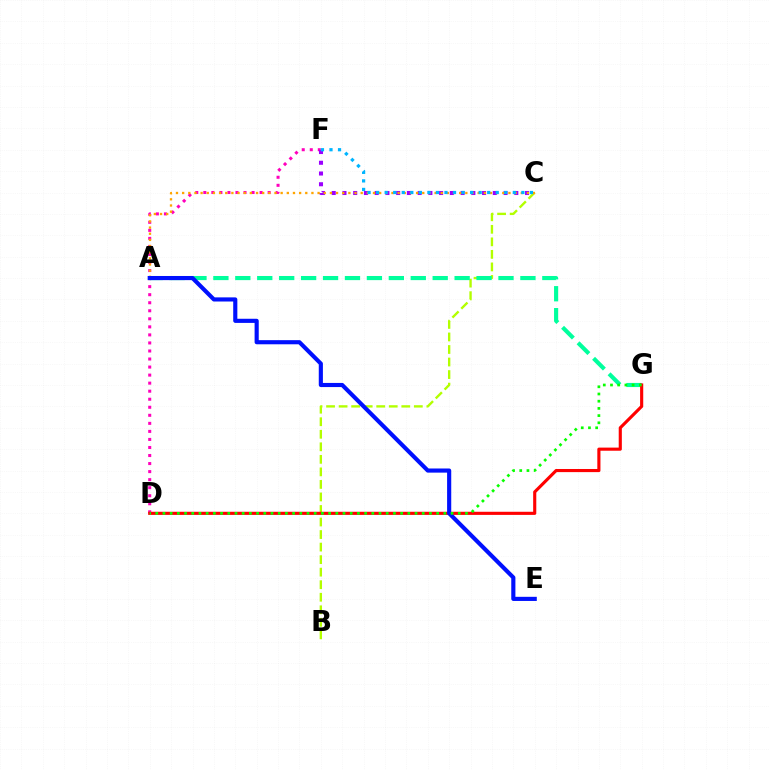{('B', 'C'): [{'color': '#b3ff00', 'line_style': 'dashed', 'thickness': 1.7}], ('D', 'F'): [{'color': '#ff00bd', 'line_style': 'dotted', 'thickness': 2.18}], ('A', 'G'): [{'color': '#00ff9d', 'line_style': 'dashed', 'thickness': 2.98}], ('C', 'F'): [{'color': '#9b00ff', 'line_style': 'dotted', 'thickness': 2.92}, {'color': '#00b5ff', 'line_style': 'dotted', 'thickness': 2.32}], ('A', 'C'): [{'color': '#ffa500', 'line_style': 'dotted', 'thickness': 1.67}], ('D', 'G'): [{'color': '#ff0000', 'line_style': 'solid', 'thickness': 2.25}, {'color': '#08ff00', 'line_style': 'dotted', 'thickness': 1.96}], ('A', 'E'): [{'color': '#0010ff', 'line_style': 'solid', 'thickness': 2.98}]}